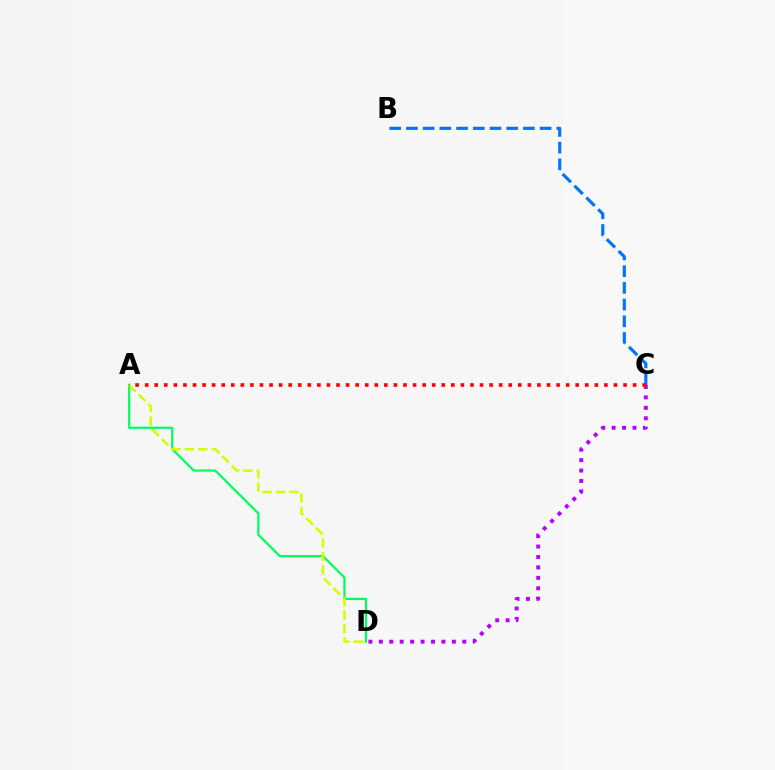{('A', 'D'): [{'color': '#00ff5c', 'line_style': 'solid', 'thickness': 1.61}, {'color': '#d1ff00', 'line_style': 'dashed', 'thickness': 1.83}], ('B', 'C'): [{'color': '#0074ff', 'line_style': 'dashed', 'thickness': 2.27}], ('C', 'D'): [{'color': '#b900ff', 'line_style': 'dotted', 'thickness': 2.83}], ('A', 'C'): [{'color': '#ff0000', 'line_style': 'dotted', 'thickness': 2.6}]}